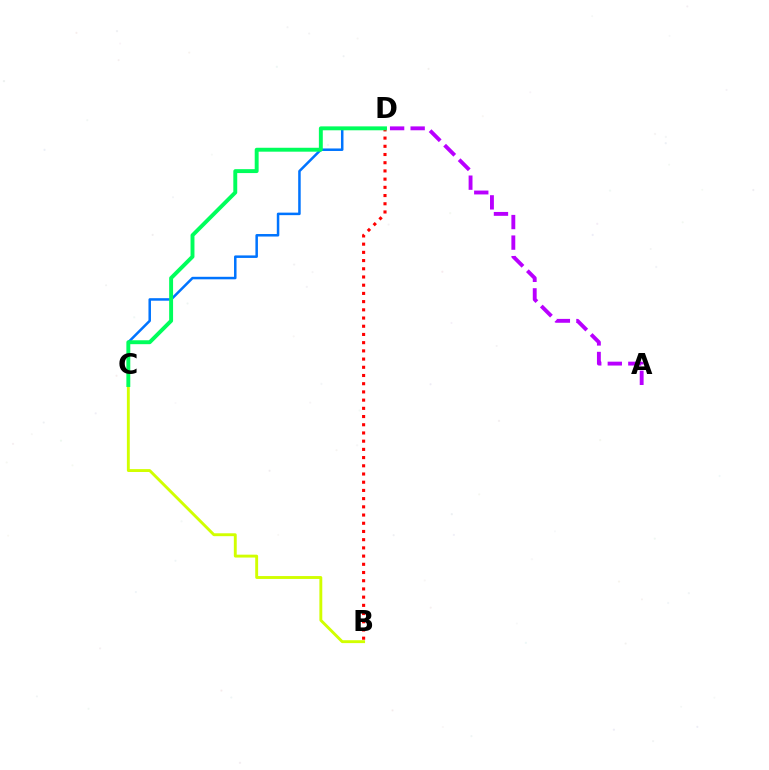{('C', 'D'): [{'color': '#0074ff', 'line_style': 'solid', 'thickness': 1.81}, {'color': '#00ff5c', 'line_style': 'solid', 'thickness': 2.82}], ('B', 'C'): [{'color': '#d1ff00', 'line_style': 'solid', 'thickness': 2.08}], ('A', 'D'): [{'color': '#b900ff', 'line_style': 'dashed', 'thickness': 2.79}], ('B', 'D'): [{'color': '#ff0000', 'line_style': 'dotted', 'thickness': 2.23}]}